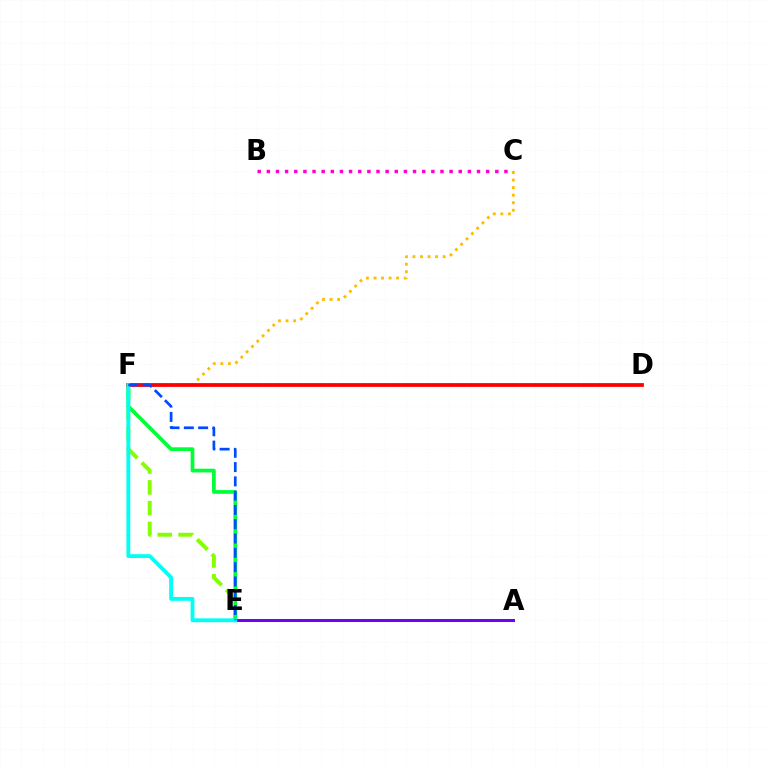{('E', 'F'): [{'color': '#84ff00', 'line_style': 'dashed', 'thickness': 2.82}, {'color': '#00ff39', 'line_style': 'solid', 'thickness': 2.69}, {'color': '#00fff6', 'line_style': 'solid', 'thickness': 2.76}, {'color': '#004bff', 'line_style': 'dashed', 'thickness': 1.94}], ('C', 'F'): [{'color': '#ffbd00', 'line_style': 'dotted', 'thickness': 2.05}], ('D', 'F'): [{'color': '#ff0000', 'line_style': 'solid', 'thickness': 2.72}], ('A', 'E'): [{'color': '#7200ff', 'line_style': 'solid', 'thickness': 2.17}], ('B', 'C'): [{'color': '#ff00cf', 'line_style': 'dotted', 'thickness': 2.48}]}